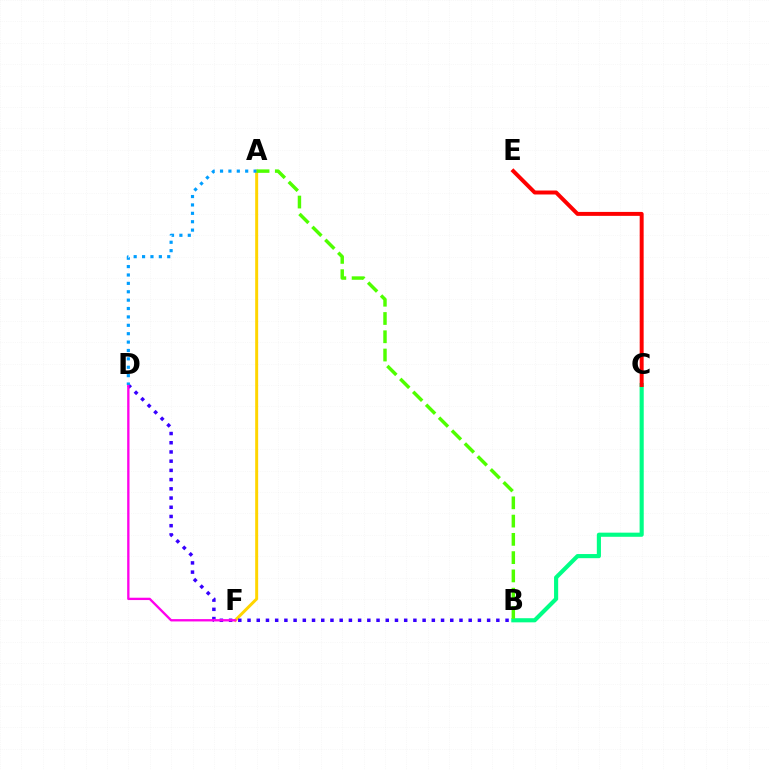{('B', 'C'): [{'color': '#00ff86', 'line_style': 'solid', 'thickness': 2.97}], ('A', 'F'): [{'color': '#ffd500', 'line_style': 'solid', 'thickness': 2.14}], ('C', 'E'): [{'color': '#ff0000', 'line_style': 'solid', 'thickness': 2.85}], ('B', 'D'): [{'color': '#3700ff', 'line_style': 'dotted', 'thickness': 2.5}], ('D', 'F'): [{'color': '#ff00ed', 'line_style': 'solid', 'thickness': 1.68}], ('A', 'D'): [{'color': '#009eff', 'line_style': 'dotted', 'thickness': 2.28}], ('A', 'B'): [{'color': '#4fff00', 'line_style': 'dashed', 'thickness': 2.48}]}